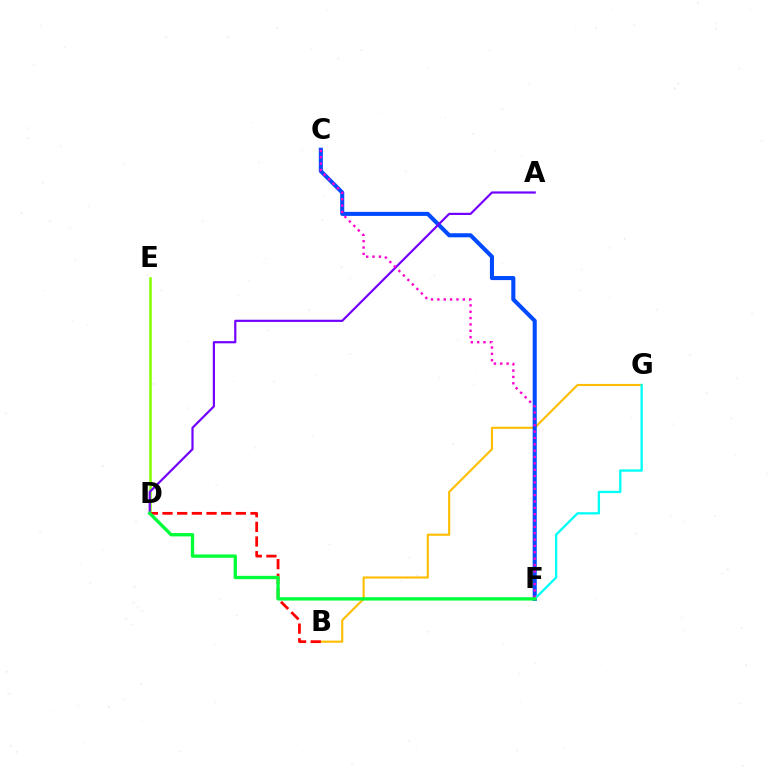{('D', 'E'): [{'color': '#84ff00', 'line_style': 'solid', 'thickness': 1.8}], ('B', 'G'): [{'color': '#ffbd00', 'line_style': 'solid', 'thickness': 1.53}], ('C', 'F'): [{'color': '#004bff', 'line_style': 'solid', 'thickness': 2.93}, {'color': '#ff00cf', 'line_style': 'dotted', 'thickness': 1.73}], ('F', 'G'): [{'color': '#00fff6', 'line_style': 'solid', 'thickness': 1.67}], ('B', 'D'): [{'color': '#ff0000', 'line_style': 'dashed', 'thickness': 1.99}], ('A', 'D'): [{'color': '#7200ff', 'line_style': 'solid', 'thickness': 1.58}], ('D', 'F'): [{'color': '#00ff39', 'line_style': 'solid', 'thickness': 2.4}]}